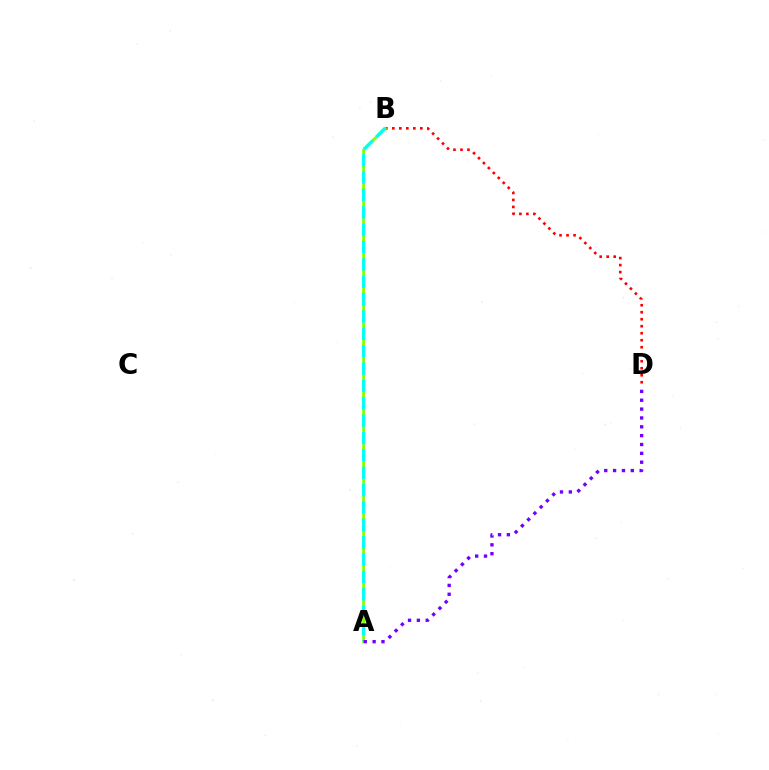{('B', 'D'): [{'color': '#ff0000', 'line_style': 'dotted', 'thickness': 1.9}], ('A', 'B'): [{'color': '#84ff00', 'line_style': 'solid', 'thickness': 2.01}, {'color': '#00fff6', 'line_style': 'dashed', 'thickness': 2.36}], ('A', 'D'): [{'color': '#7200ff', 'line_style': 'dotted', 'thickness': 2.41}]}